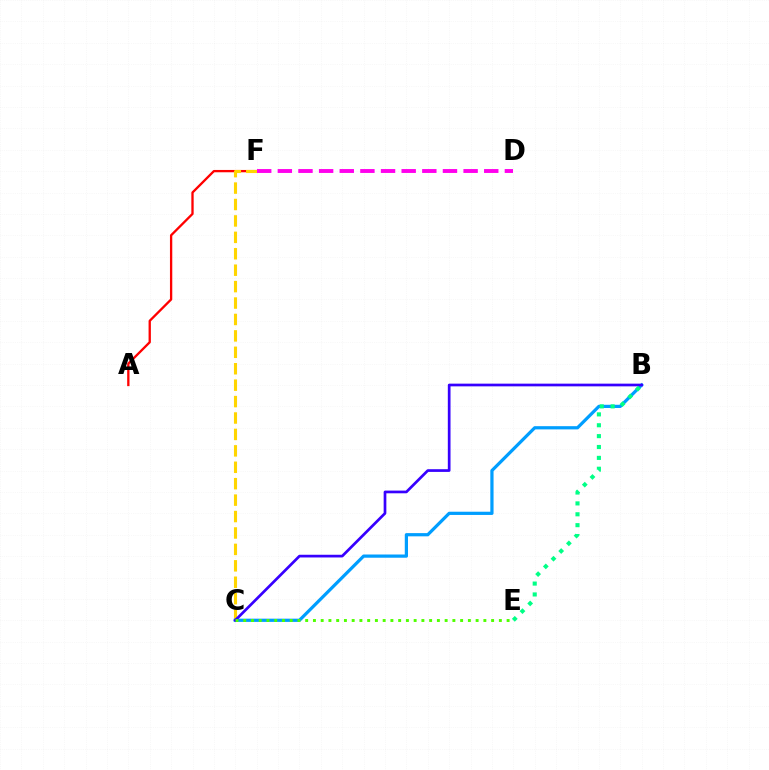{('A', 'F'): [{'color': '#ff0000', 'line_style': 'solid', 'thickness': 1.67}], ('C', 'F'): [{'color': '#ffd500', 'line_style': 'dashed', 'thickness': 2.23}], ('B', 'C'): [{'color': '#009eff', 'line_style': 'solid', 'thickness': 2.32}, {'color': '#3700ff', 'line_style': 'solid', 'thickness': 1.95}], ('D', 'F'): [{'color': '#ff00ed', 'line_style': 'dashed', 'thickness': 2.8}], ('C', 'E'): [{'color': '#4fff00', 'line_style': 'dotted', 'thickness': 2.1}], ('B', 'E'): [{'color': '#00ff86', 'line_style': 'dotted', 'thickness': 2.96}]}